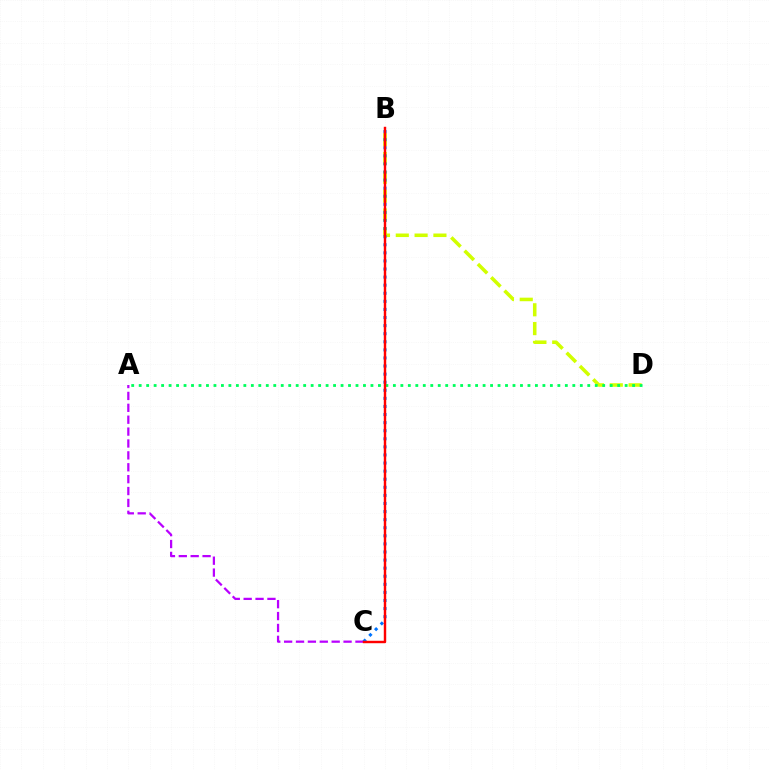{('B', 'D'): [{'color': '#d1ff00', 'line_style': 'dashed', 'thickness': 2.56}], ('A', 'D'): [{'color': '#00ff5c', 'line_style': 'dotted', 'thickness': 2.03}], ('A', 'C'): [{'color': '#b900ff', 'line_style': 'dashed', 'thickness': 1.62}], ('B', 'C'): [{'color': '#0074ff', 'line_style': 'dotted', 'thickness': 2.2}, {'color': '#ff0000', 'line_style': 'solid', 'thickness': 1.75}]}